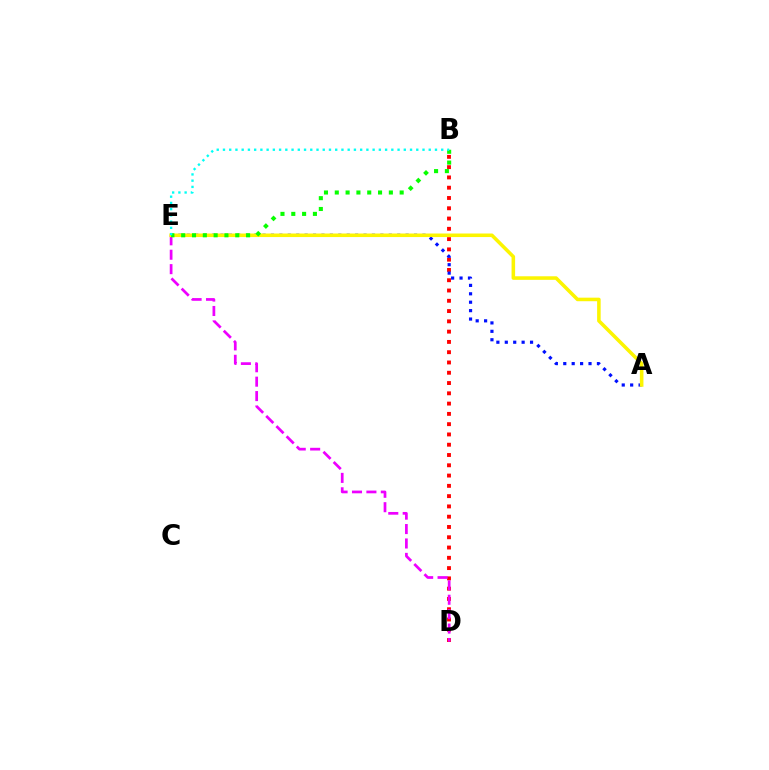{('B', 'D'): [{'color': '#ff0000', 'line_style': 'dotted', 'thickness': 2.79}], ('D', 'E'): [{'color': '#ee00ff', 'line_style': 'dashed', 'thickness': 1.96}], ('A', 'E'): [{'color': '#0010ff', 'line_style': 'dotted', 'thickness': 2.29}, {'color': '#fcf500', 'line_style': 'solid', 'thickness': 2.56}], ('B', 'E'): [{'color': '#08ff00', 'line_style': 'dotted', 'thickness': 2.94}, {'color': '#00fff6', 'line_style': 'dotted', 'thickness': 1.69}]}